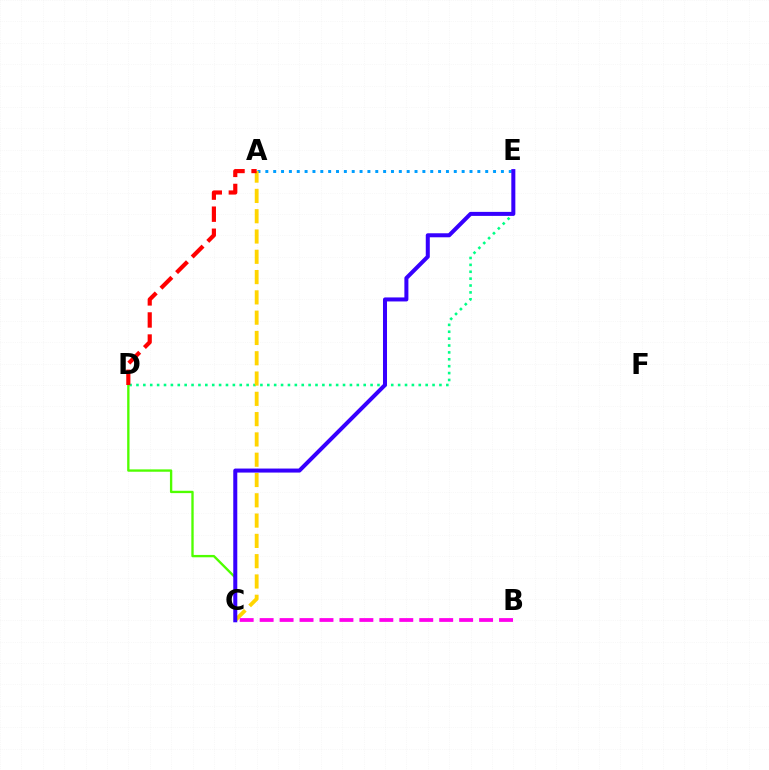{('A', 'E'): [{'color': '#009eff', 'line_style': 'dotted', 'thickness': 2.13}], ('D', 'E'): [{'color': '#00ff86', 'line_style': 'dotted', 'thickness': 1.87}], ('B', 'C'): [{'color': '#ff00ed', 'line_style': 'dashed', 'thickness': 2.71}], ('C', 'D'): [{'color': '#4fff00', 'line_style': 'solid', 'thickness': 1.69}], ('A', 'C'): [{'color': '#ffd500', 'line_style': 'dashed', 'thickness': 2.76}], ('C', 'E'): [{'color': '#3700ff', 'line_style': 'solid', 'thickness': 2.89}], ('A', 'D'): [{'color': '#ff0000', 'line_style': 'dashed', 'thickness': 3.0}]}